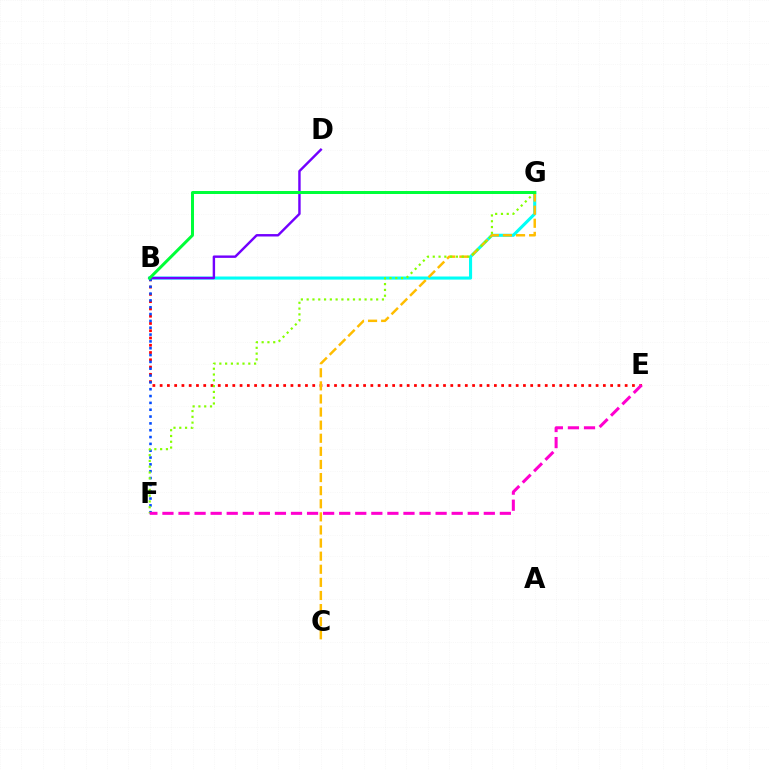{('B', 'E'): [{'color': '#ff0000', 'line_style': 'dotted', 'thickness': 1.97}], ('B', 'G'): [{'color': '#00fff6', 'line_style': 'solid', 'thickness': 2.23}, {'color': '#00ff39', 'line_style': 'solid', 'thickness': 2.15}], ('B', 'F'): [{'color': '#004bff', 'line_style': 'dotted', 'thickness': 1.86}], ('C', 'G'): [{'color': '#ffbd00', 'line_style': 'dashed', 'thickness': 1.78}], ('F', 'G'): [{'color': '#84ff00', 'line_style': 'dotted', 'thickness': 1.57}], ('B', 'D'): [{'color': '#7200ff', 'line_style': 'solid', 'thickness': 1.74}], ('E', 'F'): [{'color': '#ff00cf', 'line_style': 'dashed', 'thickness': 2.18}]}